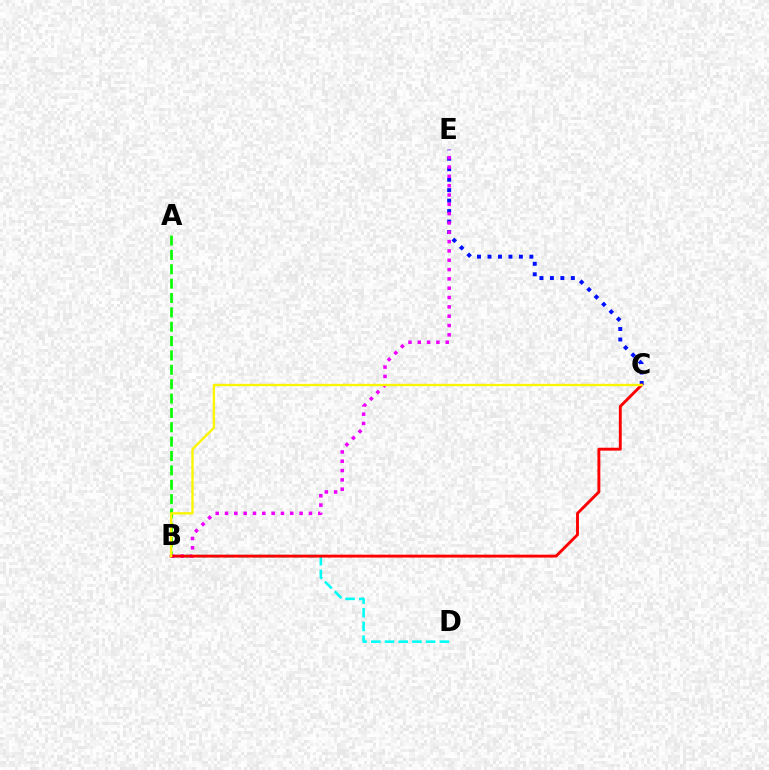{('A', 'B'): [{'color': '#08ff00', 'line_style': 'dashed', 'thickness': 1.95}], ('C', 'E'): [{'color': '#0010ff', 'line_style': 'dotted', 'thickness': 2.85}], ('B', 'D'): [{'color': '#00fff6', 'line_style': 'dashed', 'thickness': 1.86}], ('B', 'E'): [{'color': '#ee00ff', 'line_style': 'dotted', 'thickness': 2.53}], ('B', 'C'): [{'color': '#ff0000', 'line_style': 'solid', 'thickness': 2.08}, {'color': '#fcf500', 'line_style': 'solid', 'thickness': 1.69}]}